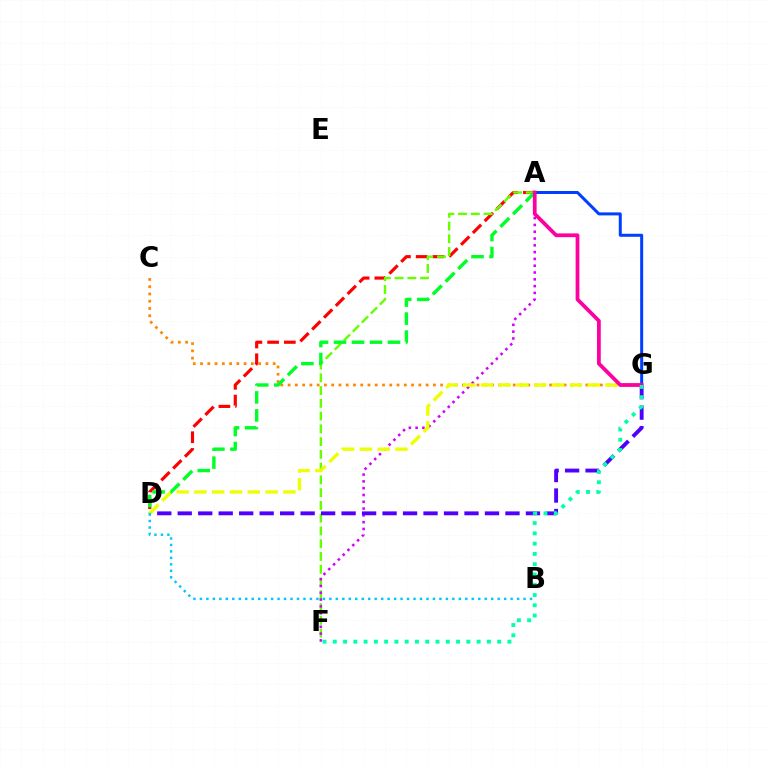{('A', 'D'): [{'color': '#ff0000', 'line_style': 'dashed', 'thickness': 2.27}, {'color': '#00ff27', 'line_style': 'dashed', 'thickness': 2.45}], ('C', 'G'): [{'color': '#ff8800', 'line_style': 'dotted', 'thickness': 1.97}], ('A', 'F'): [{'color': '#66ff00', 'line_style': 'dashed', 'thickness': 1.73}, {'color': '#d600ff', 'line_style': 'dotted', 'thickness': 1.85}], ('D', 'G'): [{'color': '#4f00ff', 'line_style': 'dashed', 'thickness': 2.78}, {'color': '#eeff00', 'line_style': 'dashed', 'thickness': 2.42}], ('A', 'G'): [{'color': '#003fff', 'line_style': 'solid', 'thickness': 2.16}, {'color': '#ff00a0', 'line_style': 'solid', 'thickness': 2.72}], ('B', 'D'): [{'color': '#00c7ff', 'line_style': 'dotted', 'thickness': 1.76}], ('F', 'G'): [{'color': '#00ffaf', 'line_style': 'dotted', 'thickness': 2.79}]}